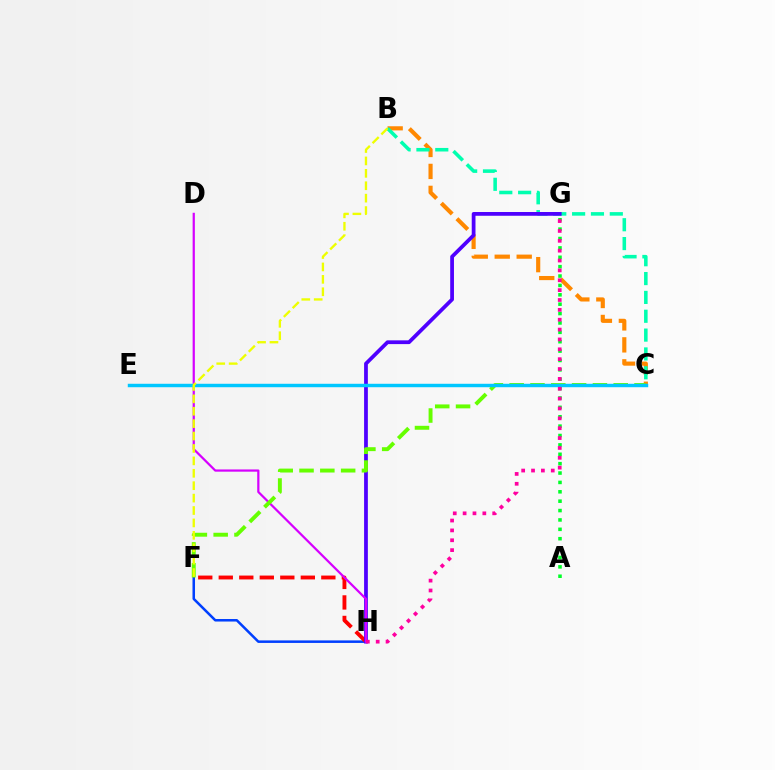{('A', 'G'): [{'color': '#00ff27', 'line_style': 'dotted', 'thickness': 2.55}], ('F', 'H'): [{'color': '#003fff', 'line_style': 'solid', 'thickness': 1.82}, {'color': '#ff0000', 'line_style': 'dashed', 'thickness': 2.79}], ('B', 'C'): [{'color': '#ff8800', 'line_style': 'dashed', 'thickness': 2.98}, {'color': '#00ffaf', 'line_style': 'dashed', 'thickness': 2.56}], ('G', 'H'): [{'color': '#4f00ff', 'line_style': 'solid', 'thickness': 2.71}, {'color': '#ff00a0', 'line_style': 'dotted', 'thickness': 2.68}], ('D', 'H'): [{'color': '#d600ff', 'line_style': 'solid', 'thickness': 1.6}], ('C', 'F'): [{'color': '#66ff00', 'line_style': 'dashed', 'thickness': 2.83}], ('C', 'E'): [{'color': '#00c7ff', 'line_style': 'solid', 'thickness': 2.48}], ('B', 'F'): [{'color': '#eeff00', 'line_style': 'dashed', 'thickness': 1.69}]}